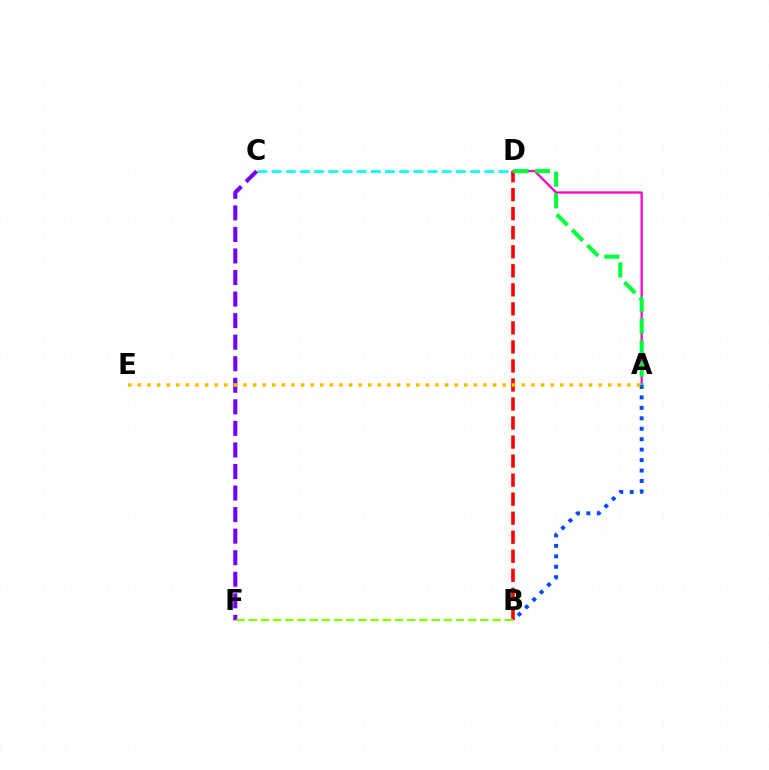{('A', 'D'): [{'color': '#ff00cf', 'line_style': 'solid', 'thickness': 1.63}, {'color': '#00ff39', 'line_style': 'dashed', 'thickness': 2.94}], ('A', 'B'): [{'color': '#004bff', 'line_style': 'dotted', 'thickness': 2.84}], ('B', 'D'): [{'color': '#ff0000', 'line_style': 'dashed', 'thickness': 2.59}], ('C', 'D'): [{'color': '#00fff6', 'line_style': 'dashed', 'thickness': 1.93}], ('C', 'F'): [{'color': '#7200ff', 'line_style': 'dashed', 'thickness': 2.93}], ('B', 'F'): [{'color': '#84ff00', 'line_style': 'dashed', 'thickness': 1.66}], ('A', 'E'): [{'color': '#ffbd00', 'line_style': 'dotted', 'thickness': 2.61}]}